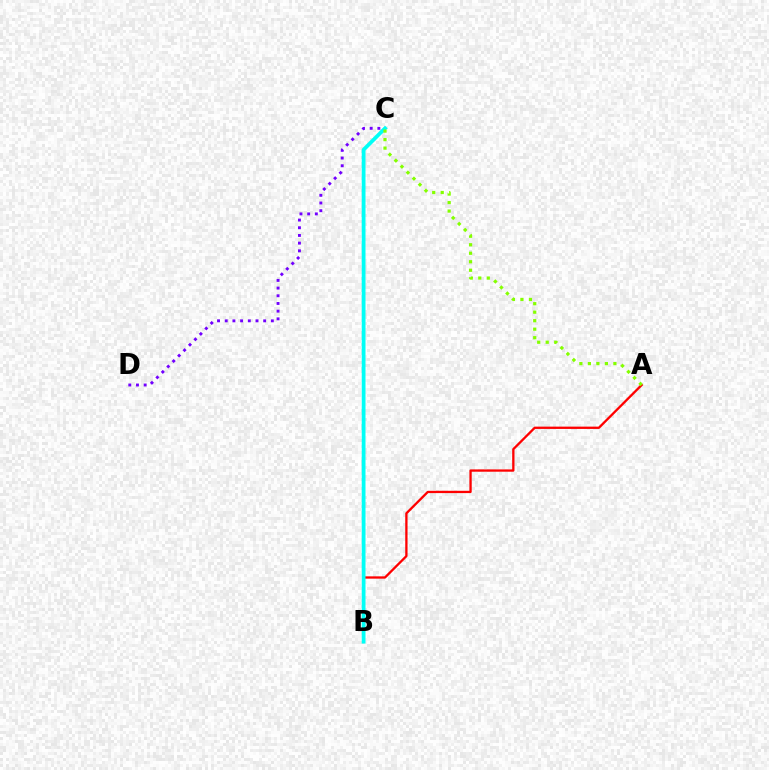{('A', 'B'): [{'color': '#ff0000', 'line_style': 'solid', 'thickness': 1.66}], ('B', 'C'): [{'color': '#00fff6', 'line_style': 'solid', 'thickness': 2.72}], ('A', 'C'): [{'color': '#84ff00', 'line_style': 'dotted', 'thickness': 2.31}], ('C', 'D'): [{'color': '#7200ff', 'line_style': 'dotted', 'thickness': 2.09}]}